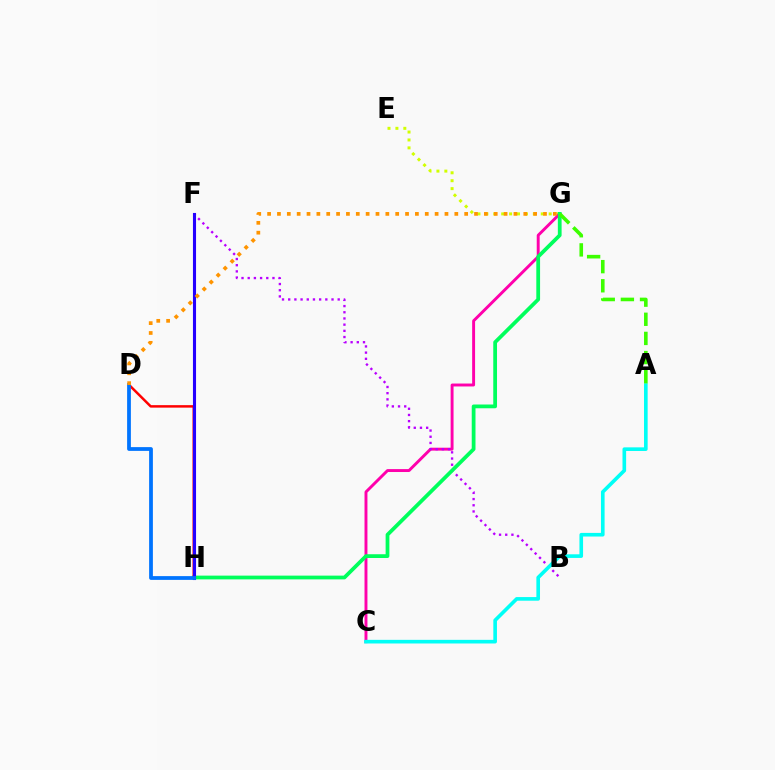{('E', 'G'): [{'color': '#d1ff00', 'line_style': 'dotted', 'thickness': 2.15}], ('C', 'G'): [{'color': '#ff00ac', 'line_style': 'solid', 'thickness': 2.1}], ('B', 'F'): [{'color': '#b900ff', 'line_style': 'dotted', 'thickness': 1.68}], ('G', 'H'): [{'color': '#00ff5c', 'line_style': 'solid', 'thickness': 2.71}], ('D', 'H'): [{'color': '#ff0000', 'line_style': 'solid', 'thickness': 1.79}, {'color': '#0074ff', 'line_style': 'solid', 'thickness': 2.72}], ('F', 'H'): [{'color': '#2500ff', 'line_style': 'solid', 'thickness': 2.23}], ('A', 'C'): [{'color': '#00fff6', 'line_style': 'solid', 'thickness': 2.61}], ('D', 'G'): [{'color': '#ff9400', 'line_style': 'dotted', 'thickness': 2.68}], ('A', 'G'): [{'color': '#3dff00', 'line_style': 'dashed', 'thickness': 2.6}]}